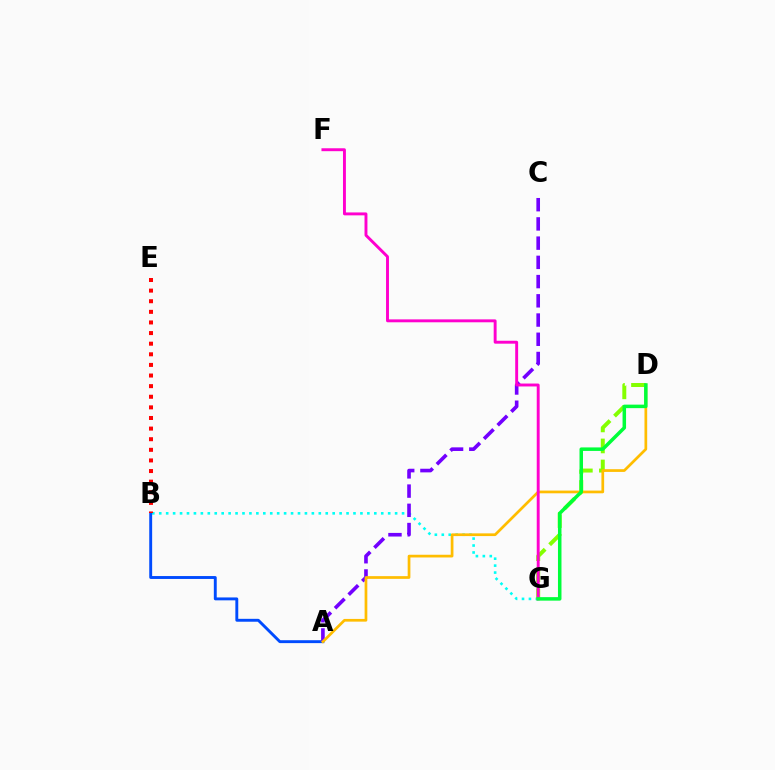{('B', 'G'): [{'color': '#00fff6', 'line_style': 'dotted', 'thickness': 1.88}], ('A', 'B'): [{'color': '#004bff', 'line_style': 'solid', 'thickness': 2.09}], ('D', 'G'): [{'color': '#84ff00', 'line_style': 'dashed', 'thickness': 2.86}, {'color': '#00ff39', 'line_style': 'solid', 'thickness': 2.52}], ('B', 'E'): [{'color': '#ff0000', 'line_style': 'dotted', 'thickness': 2.88}], ('A', 'C'): [{'color': '#7200ff', 'line_style': 'dashed', 'thickness': 2.61}], ('A', 'D'): [{'color': '#ffbd00', 'line_style': 'solid', 'thickness': 1.95}], ('F', 'G'): [{'color': '#ff00cf', 'line_style': 'solid', 'thickness': 2.1}]}